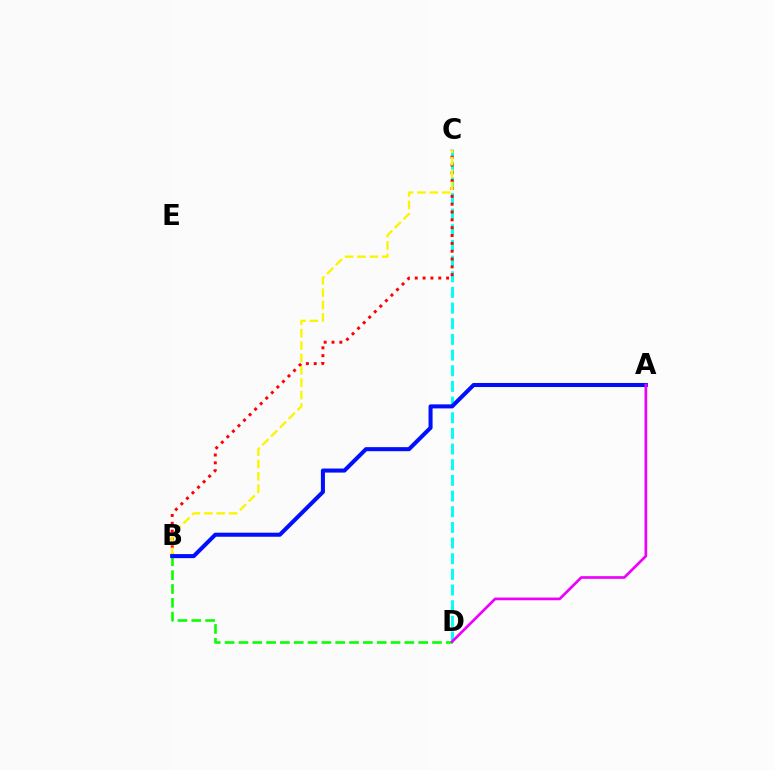{('C', 'D'): [{'color': '#00fff6', 'line_style': 'dashed', 'thickness': 2.13}], ('B', 'C'): [{'color': '#ff0000', 'line_style': 'dotted', 'thickness': 2.13}, {'color': '#fcf500', 'line_style': 'dashed', 'thickness': 1.68}], ('B', 'D'): [{'color': '#08ff00', 'line_style': 'dashed', 'thickness': 1.88}], ('A', 'B'): [{'color': '#0010ff', 'line_style': 'solid', 'thickness': 2.92}], ('A', 'D'): [{'color': '#ee00ff', 'line_style': 'solid', 'thickness': 1.94}]}